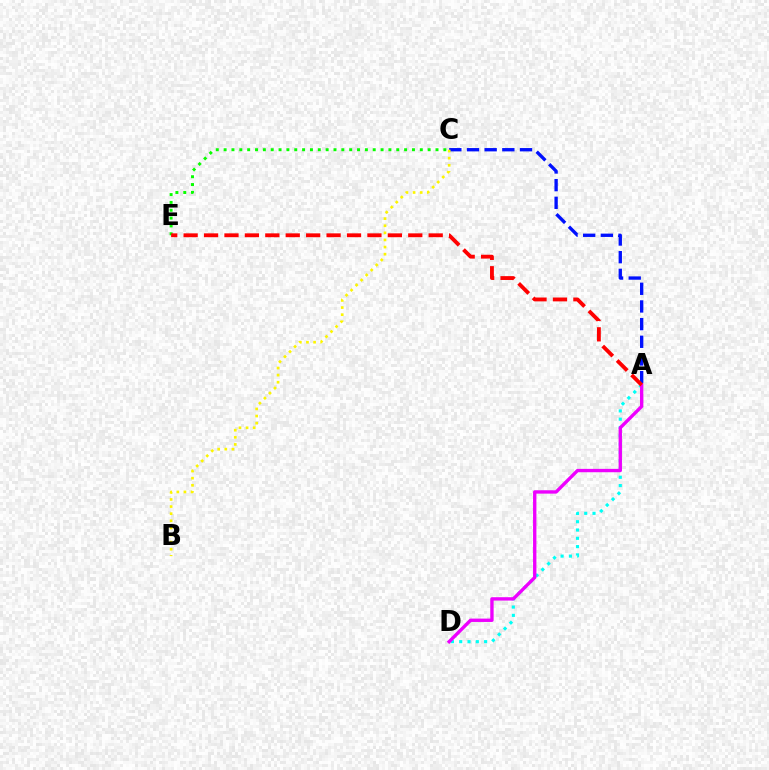{('A', 'D'): [{'color': '#00fff6', 'line_style': 'dotted', 'thickness': 2.25}, {'color': '#ee00ff', 'line_style': 'solid', 'thickness': 2.42}], ('A', 'C'): [{'color': '#0010ff', 'line_style': 'dashed', 'thickness': 2.4}], ('C', 'E'): [{'color': '#08ff00', 'line_style': 'dotted', 'thickness': 2.13}], ('B', 'C'): [{'color': '#fcf500', 'line_style': 'dotted', 'thickness': 1.93}], ('A', 'E'): [{'color': '#ff0000', 'line_style': 'dashed', 'thickness': 2.77}]}